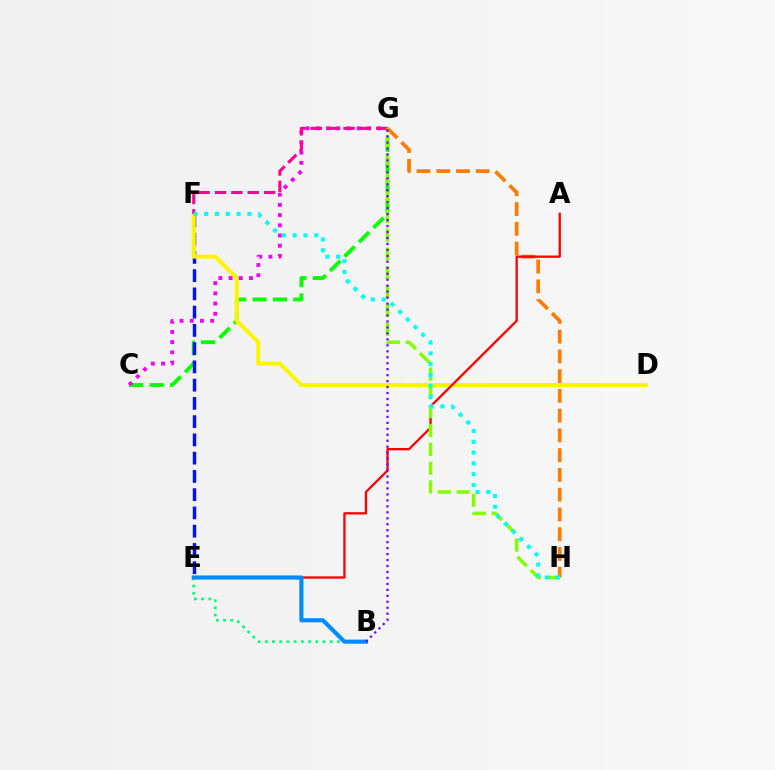{('C', 'G'): [{'color': '#08ff00', 'line_style': 'dashed', 'thickness': 2.77}, {'color': '#ee00ff', 'line_style': 'dotted', 'thickness': 2.77}], ('E', 'F'): [{'color': '#0010ff', 'line_style': 'dashed', 'thickness': 2.48}], ('D', 'F'): [{'color': '#fcf500', 'line_style': 'solid', 'thickness': 2.91}], ('G', 'H'): [{'color': '#ff7c00', 'line_style': 'dashed', 'thickness': 2.68}, {'color': '#84ff00', 'line_style': 'dashed', 'thickness': 2.55}], ('B', 'E'): [{'color': '#00ff74', 'line_style': 'dotted', 'thickness': 1.96}, {'color': '#008cff', 'line_style': 'solid', 'thickness': 2.96}], ('A', 'E'): [{'color': '#ff0000', 'line_style': 'solid', 'thickness': 1.67}], ('F', 'G'): [{'color': '#ff0094', 'line_style': 'dashed', 'thickness': 2.22}], ('B', 'G'): [{'color': '#7200ff', 'line_style': 'dotted', 'thickness': 1.62}], ('F', 'H'): [{'color': '#00fff6', 'line_style': 'dotted', 'thickness': 2.94}]}